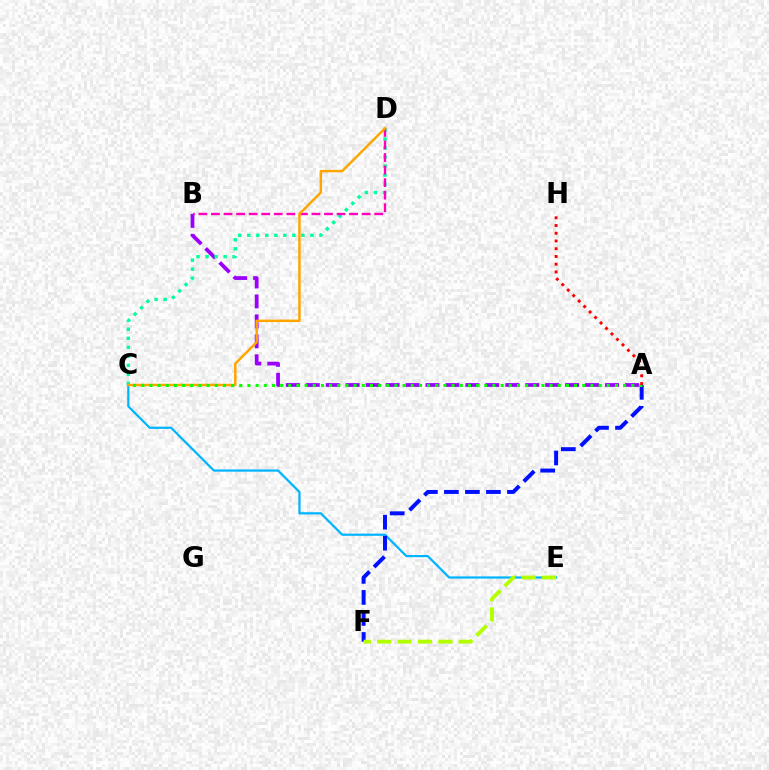{('C', 'E'): [{'color': '#00b5ff', 'line_style': 'solid', 'thickness': 1.6}], ('A', 'F'): [{'color': '#0010ff', 'line_style': 'dashed', 'thickness': 2.86}], ('A', 'B'): [{'color': '#9b00ff', 'line_style': 'dashed', 'thickness': 2.71}], ('C', 'D'): [{'color': '#00ff9d', 'line_style': 'dotted', 'thickness': 2.45}, {'color': '#ffa500', 'line_style': 'solid', 'thickness': 1.79}], ('B', 'D'): [{'color': '#ff00bd', 'line_style': 'dashed', 'thickness': 1.71}], ('E', 'F'): [{'color': '#b3ff00', 'line_style': 'dashed', 'thickness': 2.77}], ('A', 'C'): [{'color': '#08ff00', 'line_style': 'dotted', 'thickness': 2.22}], ('A', 'H'): [{'color': '#ff0000', 'line_style': 'dotted', 'thickness': 2.1}]}